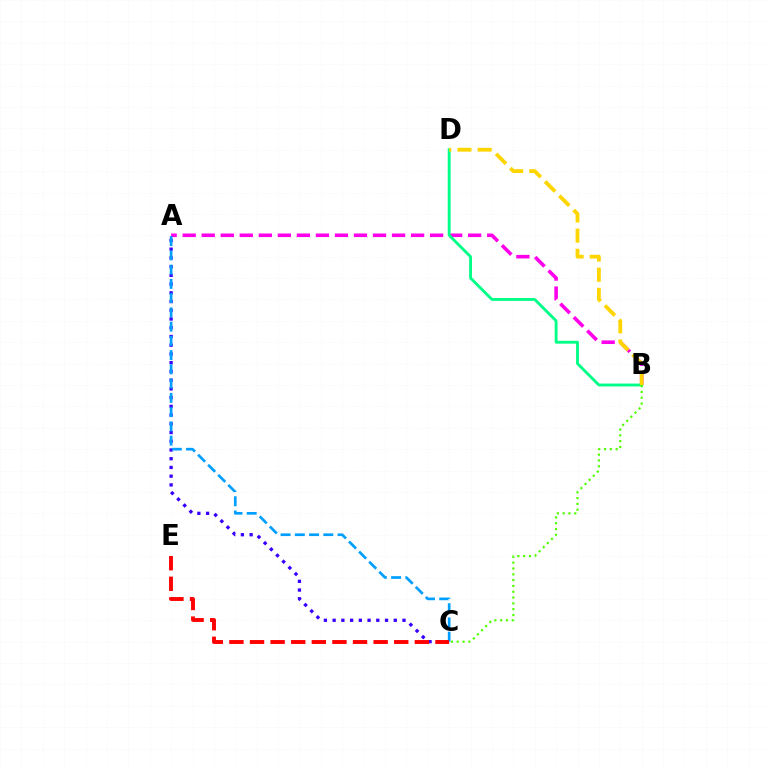{('A', 'B'): [{'color': '#ff00ed', 'line_style': 'dashed', 'thickness': 2.59}], ('A', 'C'): [{'color': '#3700ff', 'line_style': 'dotted', 'thickness': 2.37}, {'color': '#009eff', 'line_style': 'dashed', 'thickness': 1.94}], ('B', 'D'): [{'color': '#00ff86', 'line_style': 'solid', 'thickness': 2.05}, {'color': '#ffd500', 'line_style': 'dashed', 'thickness': 2.74}], ('B', 'C'): [{'color': '#4fff00', 'line_style': 'dotted', 'thickness': 1.58}], ('C', 'E'): [{'color': '#ff0000', 'line_style': 'dashed', 'thickness': 2.8}]}